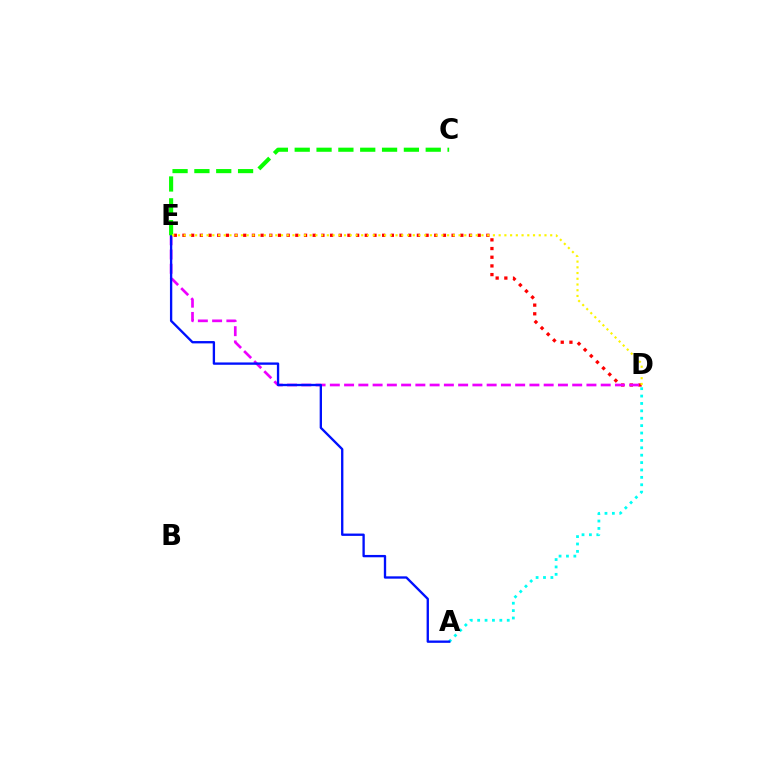{('D', 'E'): [{'color': '#ff0000', 'line_style': 'dotted', 'thickness': 2.36}, {'color': '#ee00ff', 'line_style': 'dashed', 'thickness': 1.94}, {'color': '#fcf500', 'line_style': 'dotted', 'thickness': 1.56}], ('A', 'D'): [{'color': '#00fff6', 'line_style': 'dotted', 'thickness': 2.01}], ('A', 'E'): [{'color': '#0010ff', 'line_style': 'solid', 'thickness': 1.68}], ('C', 'E'): [{'color': '#08ff00', 'line_style': 'dashed', 'thickness': 2.97}]}